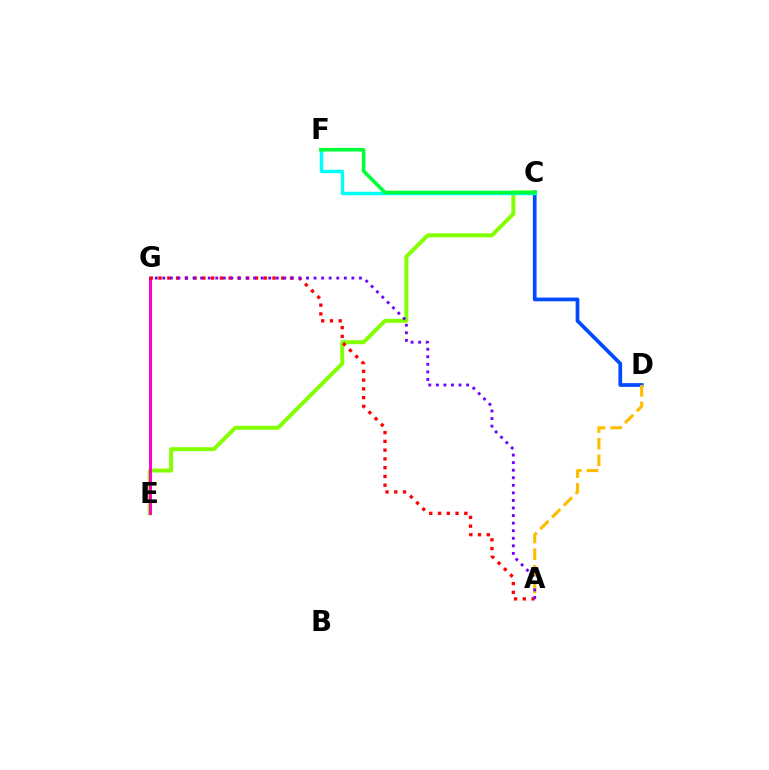{('C', 'E'): [{'color': '#84ff00', 'line_style': 'solid', 'thickness': 2.85}], ('E', 'G'): [{'color': '#ff00cf', 'line_style': 'solid', 'thickness': 2.15}], ('C', 'D'): [{'color': '#004bff', 'line_style': 'solid', 'thickness': 2.68}], ('A', 'G'): [{'color': '#ff0000', 'line_style': 'dotted', 'thickness': 2.38}, {'color': '#7200ff', 'line_style': 'dotted', 'thickness': 2.05}], ('C', 'F'): [{'color': '#00fff6', 'line_style': 'solid', 'thickness': 2.49}, {'color': '#00ff39', 'line_style': 'solid', 'thickness': 2.6}], ('A', 'D'): [{'color': '#ffbd00', 'line_style': 'dashed', 'thickness': 2.26}]}